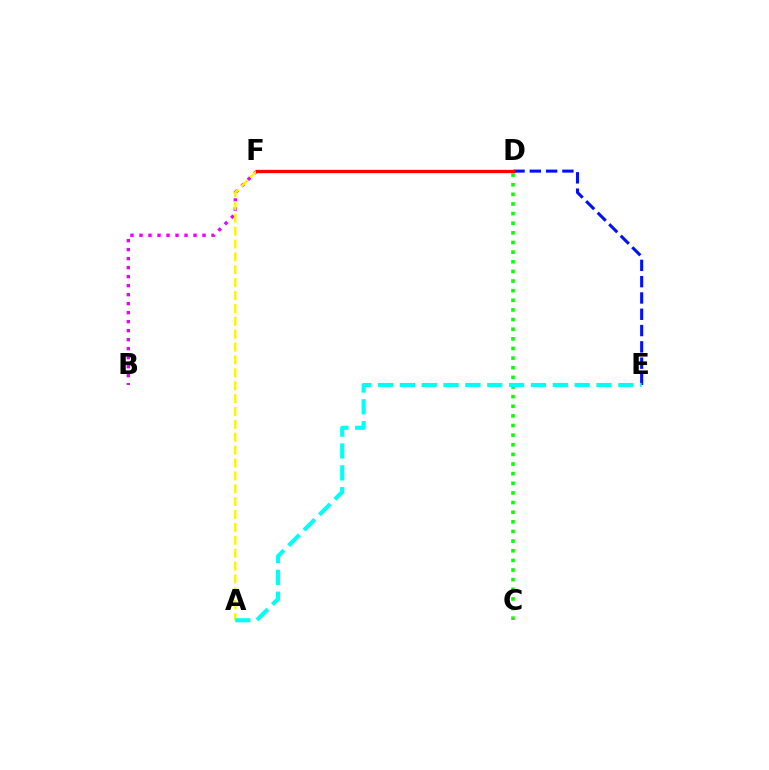{('D', 'E'): [{'color': '#0010ff', 'line_style': 'dashed', 'thickness': 2.21}], ('B', 'F'): [{'color': '#ee00ff', 'line_style': 'dotted', 'thickness': 2.45}], ('A', 'F'): [{'color': '#fcf500', 'line_style': 'dashed', 'thickness': 1.75}], ('D', 'F'): [{'color': '#ff0000', 'line_style': 'solid', 'thickness': 2.37}], ('C', 'D'): [{'color': '#08ff00', 'line_style': 'dotted', 'thickness': 2.62}], ('A', 'E'): [{'color': '#00fff6', 'line_style': 'dashed', 'thickness': 2.97}]}